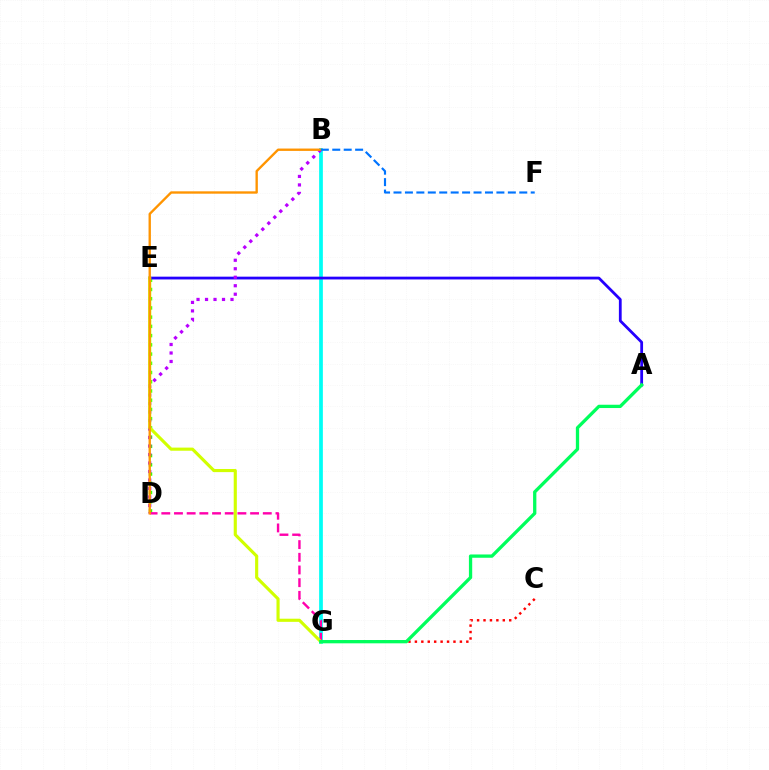{('D', 'E'): [{'color': '#3dff00', 'line_style': 'dotted', 'thickness': 2.51}], ('B', 'G'): [{'color': '#00fff6', 'line_style': 'solid', 'thickness': 2.68}], ('A', 'E'): [{'color': '#2500ff', 'line_style': 'solid', 'thickness': 2.01}], ('B', 'D'): [{'color': '#b900ff', 'line_style': 'dotted', 'thickness': 2.31}, {'color': '#ff9400', 'line_style': 'solid', 'thickness': 1.7}], ('C', 'G'): [{'color': '#ff0000', 'line_style': 'dotted', 'thickness': 1.75}], ('D', 'G'): [{'color': '#ff00ac', 'line_style': 'dashed', 'thickness': 1.72}], ('E', 'G'): [{'color': '#d1ff00', 'line_style': 'solid', 'thickness': 2.25}], ('A', 'G'): [{'color': '#00ff5c', 'line_style': 'solid', 'thickness': 2.37}], ('B', 'F'): [{'color': '#0074ff', 'line_style': 'dashed', 'thickness': 1.55}]}